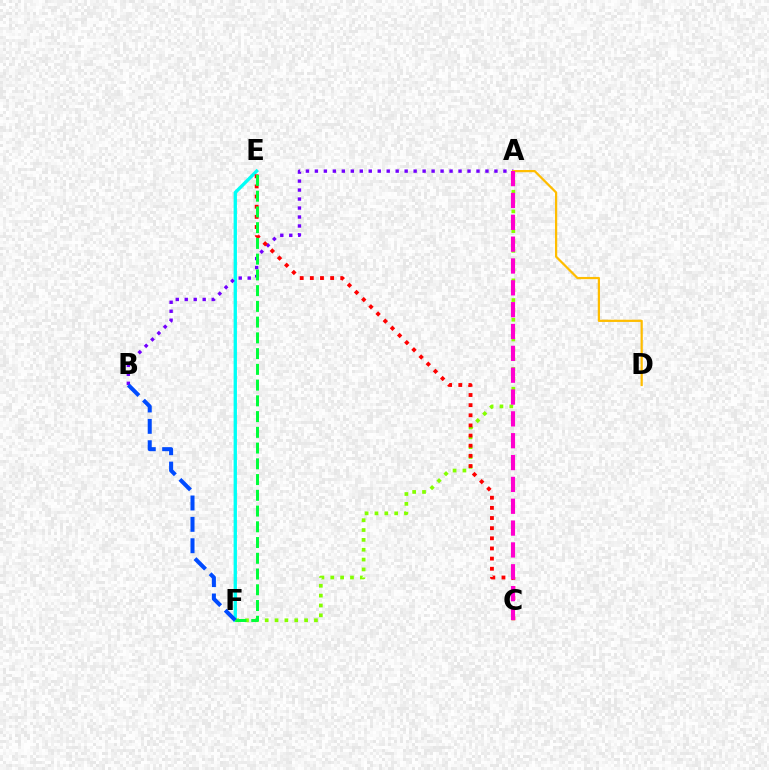{('E', 'F'): [{'color': '#00fff6', 'line_style': 'solid', 'thickness': 2.39}, {'color': '#00ff39', 'line_style': 'dashed', 'thickness': 2.14}], ('A', 'B'): [{'color': '#7200ff', 'line_style': 'dotted', 'thickness': 2.44}], ('A', 'F'): [{'color': '#84ff00', 'line_style': 'dotted', 'thickness': 2.68}], ('C', 'E'): [{'color': '#ff0000', 'line_style': 'dotted', 'thickness': 2.76}], ('A', 'D'): [{'color': '#ffbd00', 'line_style': 'solid', 'thickness': 1.61}], ('A', 'C'): [{'color': '#ff00cf', 'line_style': 'dashed', 'thickness': 2.97}], ('B', 'F'): [{'color': '#004bff', 'line_style': 'dashed', 'thickness': 2.9}]}